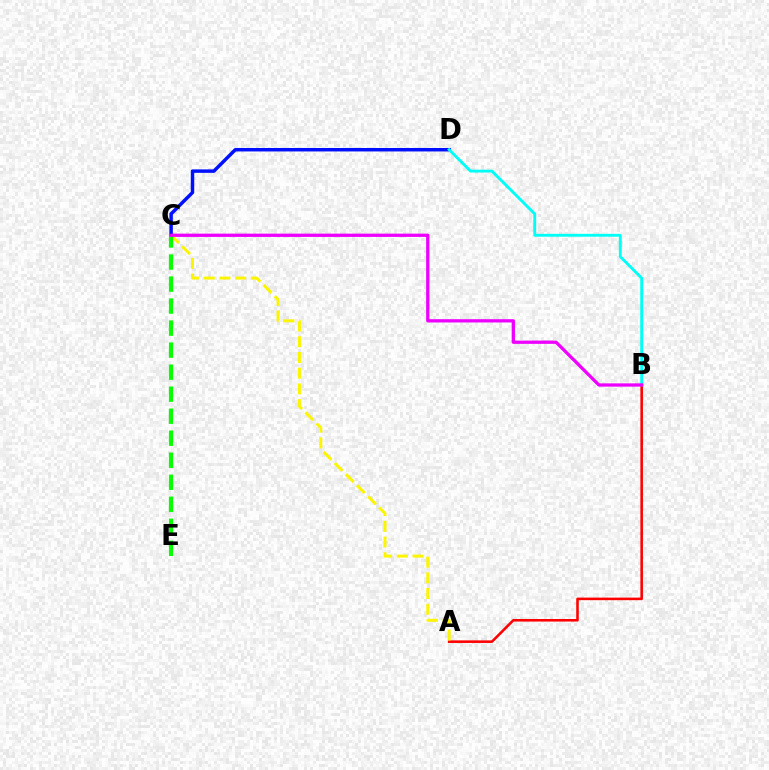{('A', 'B'): [{'color': '#ff0000', 'line_style': 'solid', 'thickness': 1.85}], ('C', 'D'): [{'color': '#0010ff', 'line_style': 'solid', 'thickness': 2.49}], ('B', 'D'): [{'color': '#00fff6', 'line_style': 'solid', 'thickness': 2.06}], ('A', 'C'): [{'color': '#fcf500', 'line_style': 'dashed', 'thickness': 2.13}], ('C', 'E'): [{'color': '#08ff00', 'line_style': 'dashed', 'thickness': 2.99}], ('B', 'C'): [{'color': '#ee00ff', 'line_style': 'solid', 'thickness': 2.36}]}